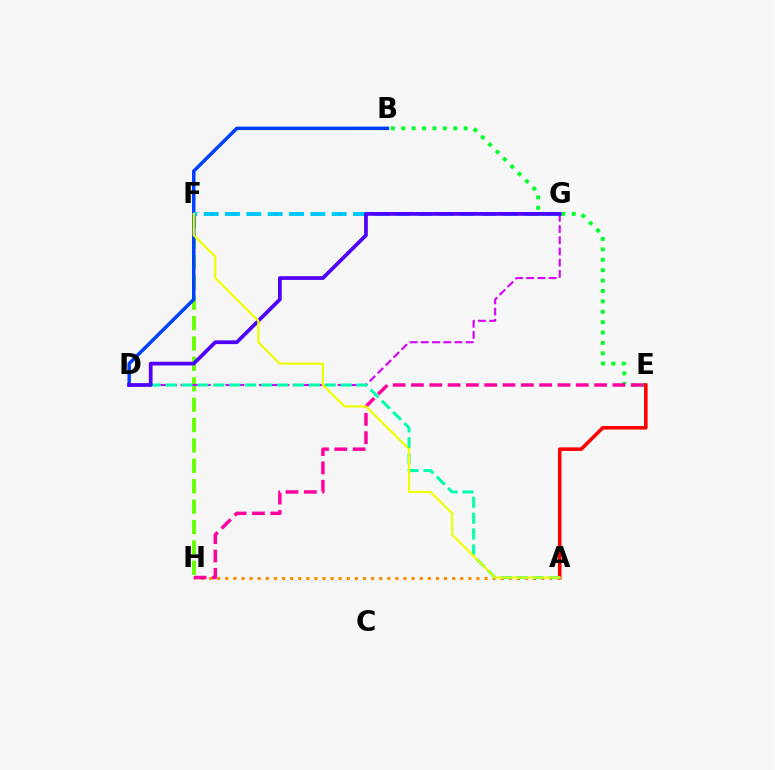{('A', 'H'): [{'color': '#ff8800', 'line_style': 'dotted', 'thickness': 2.2}], ('F', 'H'): [{'color': '#66ff00', 'line_style': 'dashed', 'thickness': 2.77}], ('D', 'G'): [{'color': '#d600ff', 'line_style': 'dashed', 'thickness': 1.52}, {'color': '#4f00ff', 'line_style': 'solid', 'thickness': 2.68}], ('B', 'E'): [{'color': '#00ff27', 'line_style': 'dotted', 'thickness': 2.82}], ('A', 'E'): [{'color': '#ff0000', 'line_style': 'solid', 'thickness': 2.56}], ('B', 'D'): [{'color': '#003fff', 'line_style': 'solid', 'thickness': 2.5}], ('A', 'D'): [{'color': '#00ffaf', 'line_style': 'dashed', 'thickness': 2.16}], ('E', 'H'): [{'color': '#ff00a0', 'line_style': 'dashed', 'thickness': 2.49}], ('F', 'G'): [{'color': '#00c7ff', 'line_style': 'dashed', 'thickness': 2.9}], ('A', 'F'): [{'color': '#eeff00', 'line_style': 'solid', 'thickness': 1.57}]}